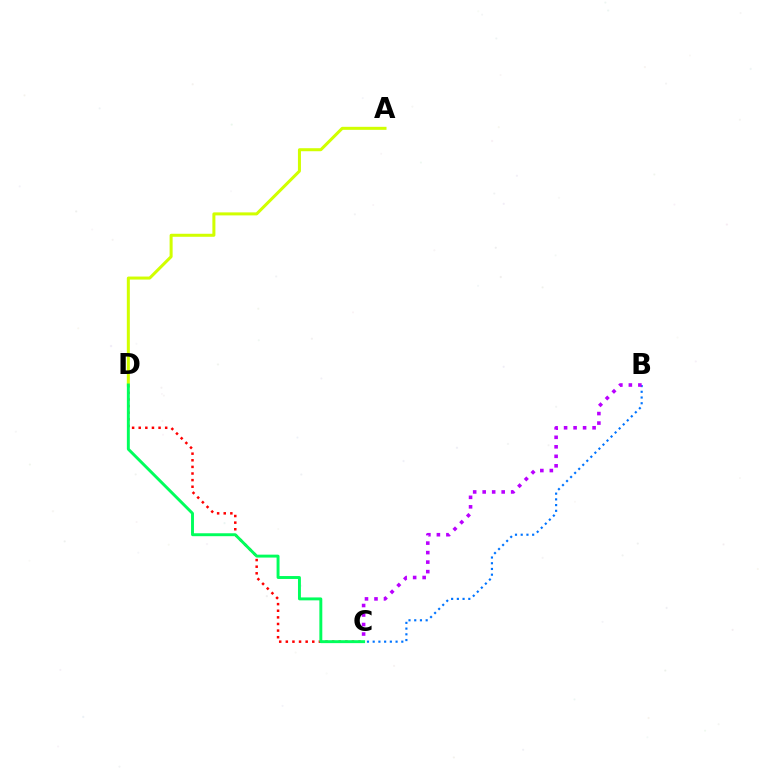{('C', 'D'): [{'color': '#ff0000', 'line_style': 'dotted', 'thickness': 1.8}, {'color': '#00ff5c', 'line_style': 'solid', 'thickness': 2.11}], ('A', 'D'): [{'color': '#d1ff00', 'line_style': 'solid', 'thickness': 2.17}], ('B', 'C'): [{'color': '#0074ff', 'line_style': 'dotted', 'thickness': 1.55}, {'color': '#b900ff', 'line_style': 'dotted', 'thickness': 2.58}]}